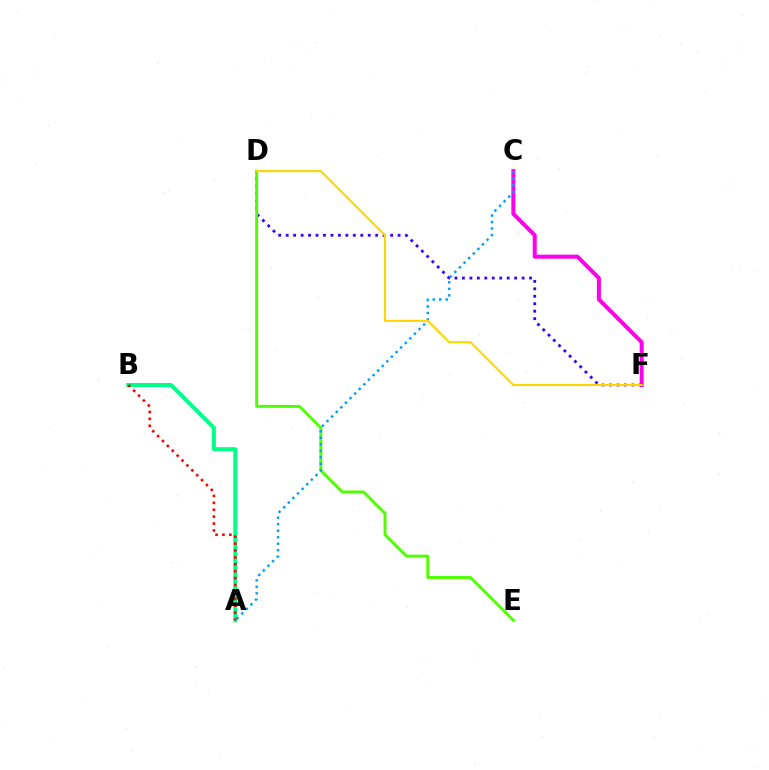{('D', 'F'): [{'color': '#3700ff', 'line_style': 'dotted', 'thickness': 2.03}, {'color': '#ffd500', 'line_style': 'solid', 'thickness': 1.5}], ('C', 'F'): [{'color': '#ff00ed', 'line_style': 'solid', 'thickness': 2.88}], ('A', 'B'): [{'color': '#00ff86', 'line_style': 'solid', 'thickness': 2.86}, {'color': '#ff0000', 'line_style': 'dotted', 'thickness': 1.88}], ('D', 'E'): [{'color': '#4fff00', 'line_style': 'solid', 'thickness': 2.11}], ('A', 'C'): [{'color': '#009eff', 'line_style': 'dotted', 'thickness': 1.77}]}